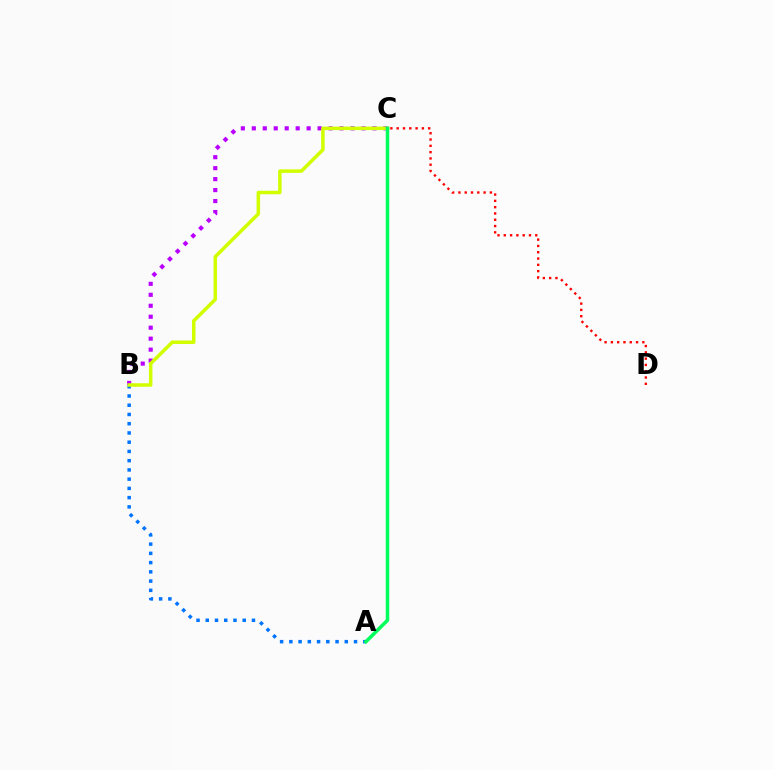{('C', 'D'): [{'color': '#ff0000', 'line_style': 'dotted', 'thickness': 1.71}], ('B', 'C'): [{'color': '#b900ff', 'line_style': 'dotted', 'thickness': 2.98}, {'color': '#d1ff00', 'line_style': 'solid', 'thickness': 2.52}], ('A', 'B'): [{'color': '#0074ff', 'line_style': 'dotted', 'thickness': 2.51}], ('A', 'C'): [{'color': '#00ff5c', 'line_style': 'solid', 'thickness': 2.54}]}